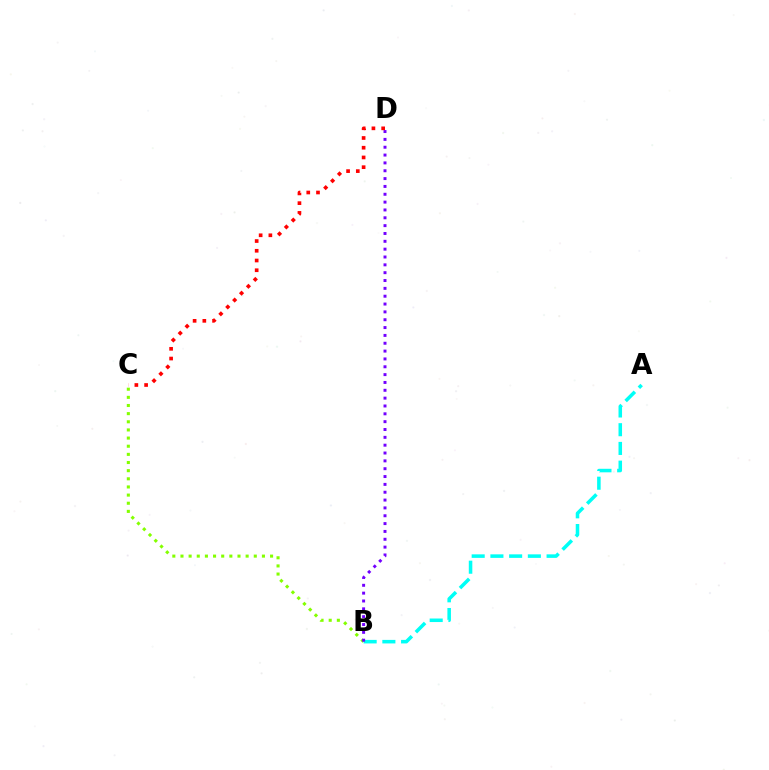{('B', 'C'): [{'color': '#84ff00', 'line_style': 'dotted', 'thickness': 2.21}], ('A', 'B'): [{'color': '#00fff6', 'line_style': 'dashed', 'thickness': 2.54}], ('B', 'D'): [{'color': '#7200ff', 'line_style': 'dotted', 'thickness': 2.13}], ('C', 'D'): [{'color': '#ff0000', 'line_style': 'dotted', 'thickness': 2.64}]}